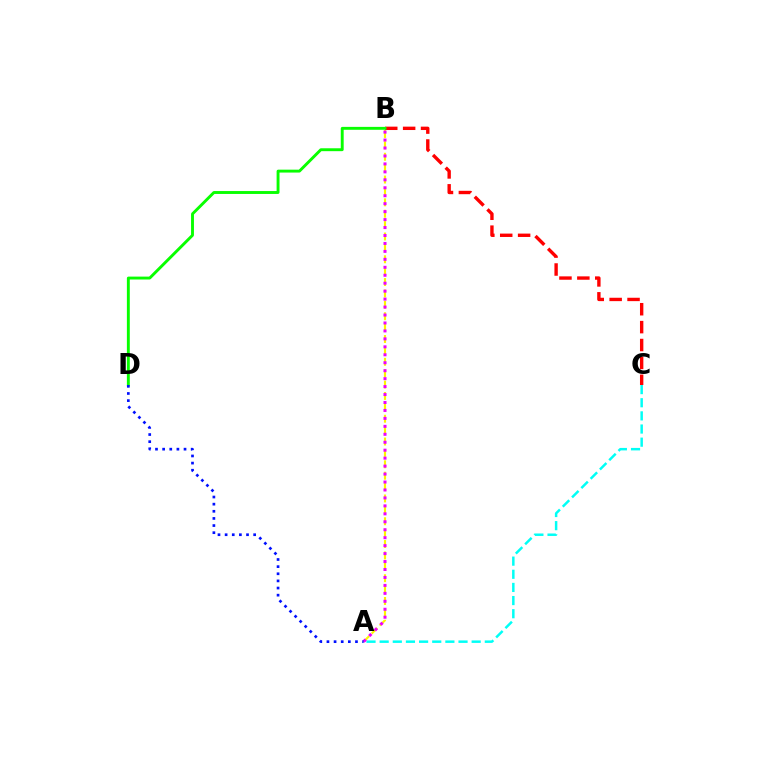{('B', 'C'): [{'color': '#ff0000', 'line_style': 'dashed', 'thickness': 2.43}], ('A', 'B'): [{'color': '#fcf500', 'line_style': 'dashed', 'thickness': 1.55}, {'color': '#ee00ff', 'line_style': 'dotted', 'thickness': 2.16}], ('A', 'C'): [{'color': '#00fff6', 'line_style': 'dashed', 'thickness': 1.79}], ('B', 'D'): [{'color': '#08ff00', 'line_style': 'solid', 'thickness': 2.09}], ('A', 'D'): [{'color': '#0010ff', 'line_style': 'dotted', 'thickness': 1.94}]}